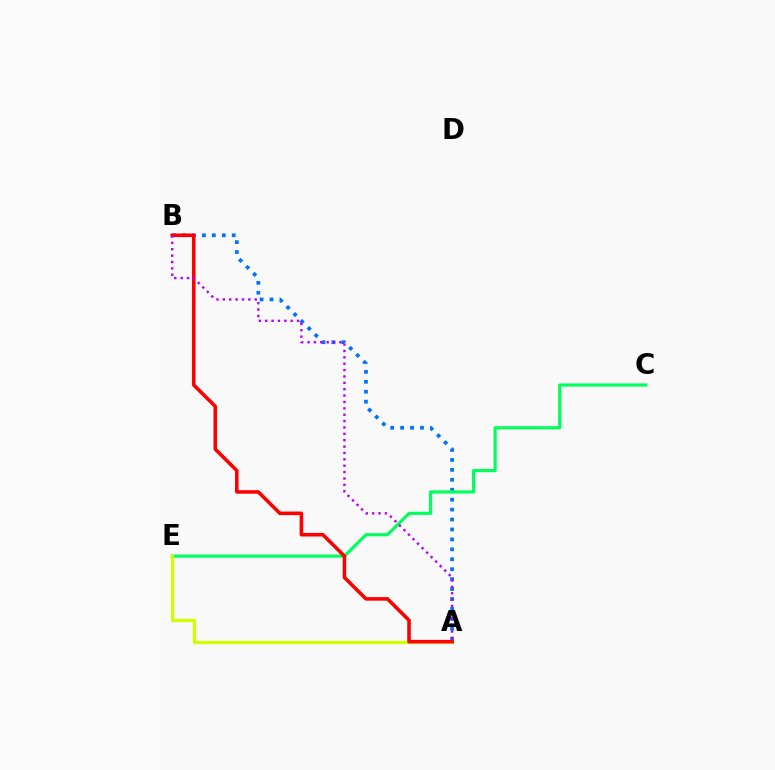{('A', 'B'): [{'color': '#0074ff', 'line_style': 'dotted', 'thickness': 2.7}, {'color': '#ff0000', 'line_style': 'solid', 'thickness': 2.56}, {'color': '#b900ff', 'line_style': 'dotted', 'thickness': 1.73}], ('C', 'E'): [{'color': '#00ff5c', 'line_style': 'solid', 'thickness': 2.29}], ('A', 'E'): [{'color': '#d1ff00', 'line_style': 'solid', 'thickness': 2.35}]}